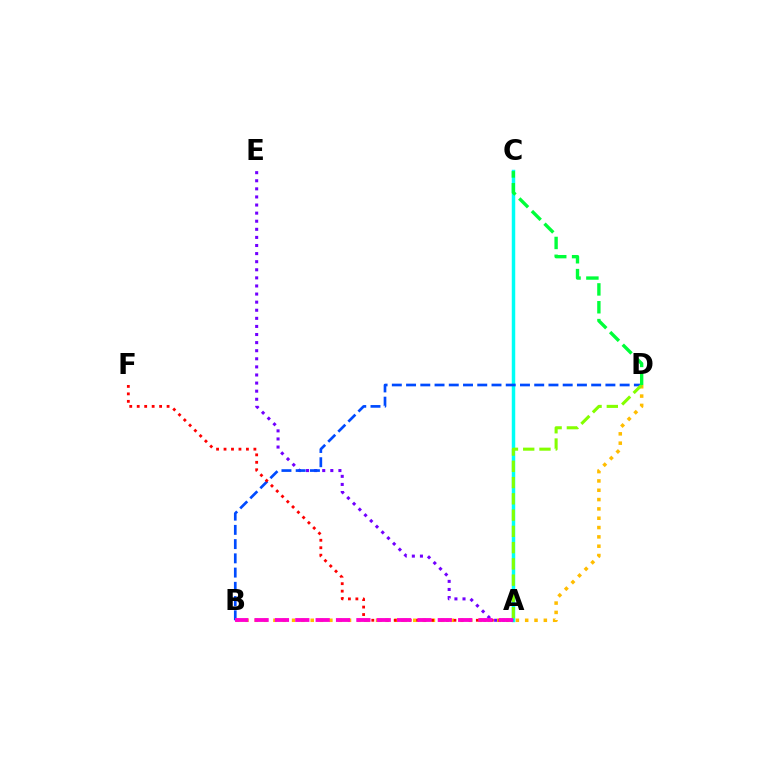{('B', 'D'): [{'color': '#ffbd00', 'line_style': 'dotted', 'thickness': 2.53}, {'color': '#004bff', 'line_style': 'dashed', 'thickness': 1.93}], ('A', 'C'): [{'color': '#00fff6', 'line_style': 'solid', 'thickness': 2.49}], ('A', 'E'): [{'color': '#7200ff', 'line_style': 'dotted', 'thickness': 2.2}], ('A', 'F'): [{'color': '#ff0000', 'line_style': 'dotted', 'thickness': 2.03}], ('A', 'D'): [{'color': '#84ff00', 'line_style': 'dashed', 'thickness': 2.21}], ('A', 'B'): [{'color': '#ff00cf', 'line_style': 'dashed', 'thickness': 2.77}], ('C', 'D'): [{'color': '#00ff39', 'line_style': 'dashed', 'thickness': 2.42}]}